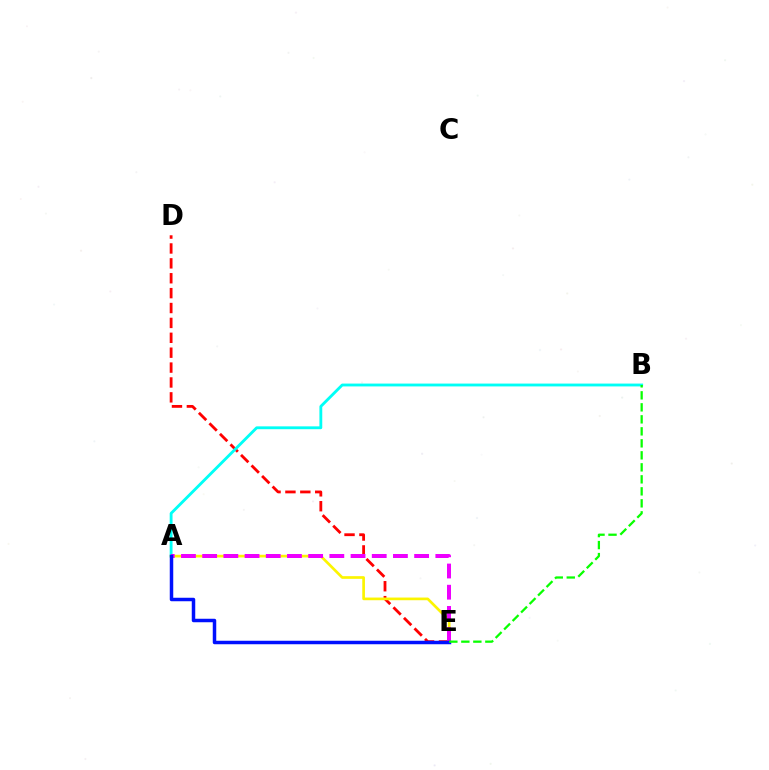{('D', 'E'): [{'color': '#ff0000', 'line_style': 'dashed', 'thickness': 2.02}], ('A', 'B'): [{'color': '#00fff6', 'line_style': 'solid', 'thickness': 2.05}], ('A', 'E'): [{'color': '#fcf500', 'line_style': 'solid', 'thickness': 1.93}, {'color': '#ee00ff', 'line_style': 'dashed', 'thickness': 2.88}, {'color': '#0010ff', 'line_style': 'solid', 'thickness': 2.51}], ('B', 'E'): [{'color': '#08ff00', 'line_style': 'dashed', 'thickness': 1.63}]}